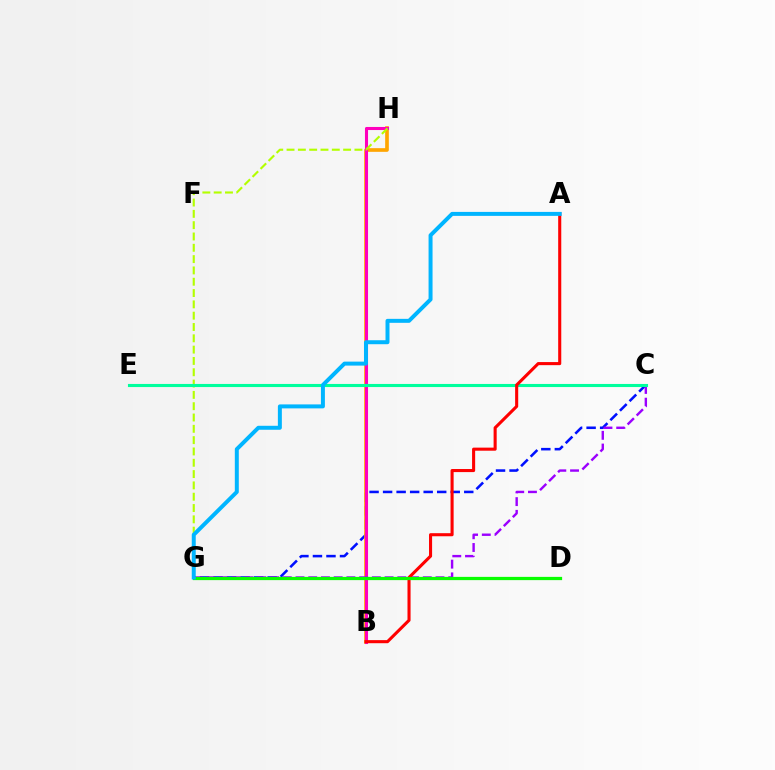{('C', 'G'): [{'color': '#0010ff', 'line_style': 'dashed', 'thickness': 1.84}, {'color': '#9b00ff', 'line_style': 'dashed', 'thickness': 1.73}], ('B', 'H'): [{'color': '#ffa500', 'line_style': 'solid', 'thickness': 2.64}, {'color': '#ff00bd', 'line_style': 'solid', 'thickness': 2.21}], ('G', 'H'): [{'color': '#b3ff00', 'line_style': 'dashed', 'thickness': 1.54}], ('C', 'E'): [{'color': '#00ff9d', 'line_style': 'solid', 'thickness': 2.24}], ('A', 'B'): [{'color': '#ff0000', 'line_style': 'solid', 'thickness': 2.22}], ('D', 'G'): [{'color': '#08ff00', 'line_style': 'solid', 'thickness': 2.34}], ('A', 'G'): [{'color': '#00b5ff', 'line_style': 'solid', 'thickness': 2.86}]}